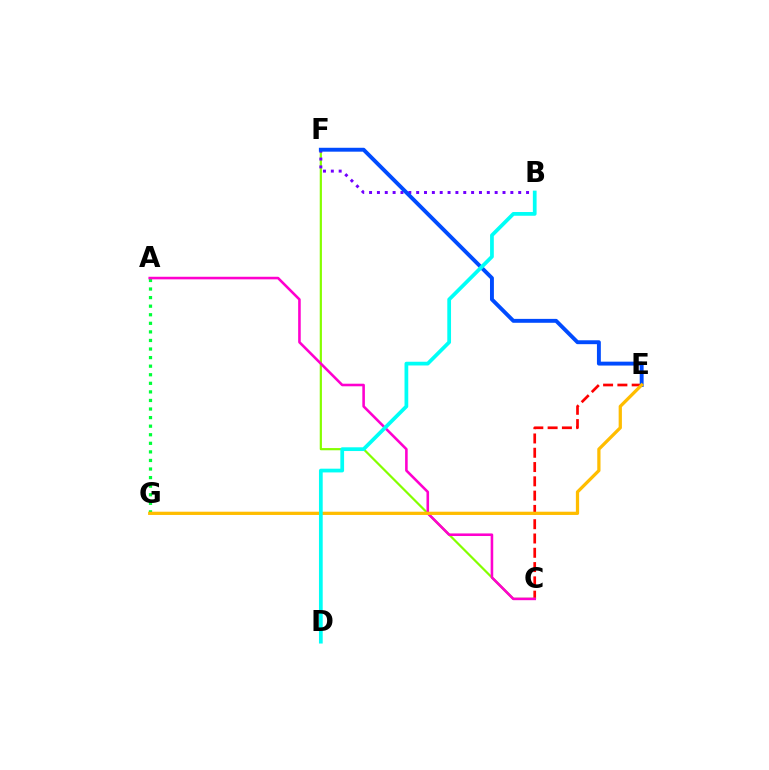{('C', 'E'): [{'color': '#ff0000', 'line_style': 'dashed', 'thickness': 1.94}], ('A', 'G'): [{'color': '#00ff39', 'line_style': 'dotted', 'thickness': 2.33}], ('C', 'F'): [{'color': '#84ff00', 'line_style': 'solid', 'thickness': 1.58}], ('B', 'F'): [{'color': '#7200ff', 'line_style': 'dotted', 'thickness': 2.13}], ('E', 'F'): [{'color': '#004bff', 'line_style': 'solid', 'thickness': 2.81}], ('A', 'C'): [{'color': '#ff00cf', 'line_style': 'solid', 'thickness': 1.86}], ('E', 'G'): [{'color': '#ffbd00', 'line_style': 'solid', 'thickness': 2.34}], ('B', 'D'): [{'color': '#00fff6', 'line_style': 'solid', 'thickness': 2.69}]}